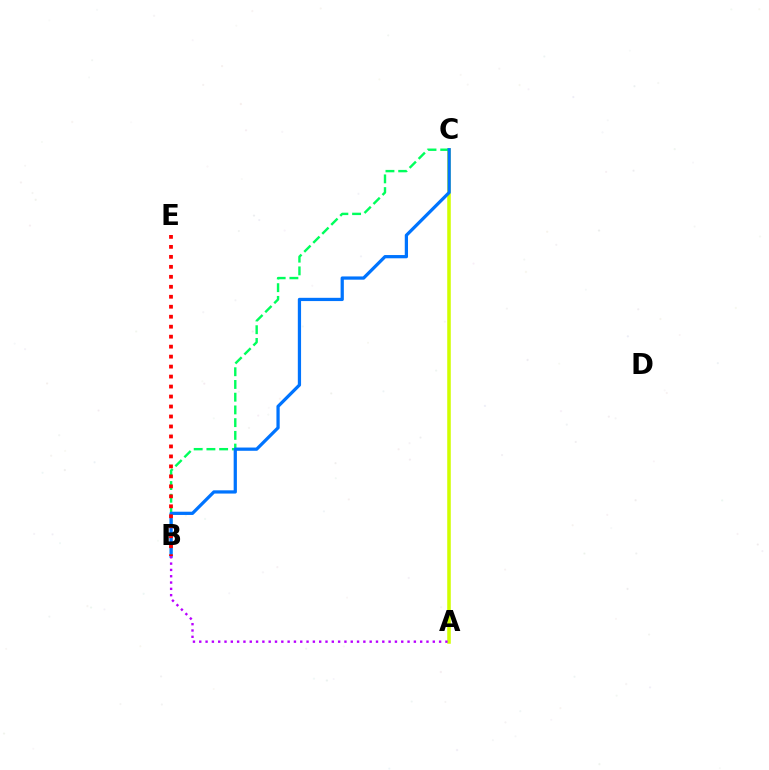{('A', 'C'): [{'color': '#d1ff00', 'line_style': 'solid', 'thickness': 2.55}], ('B', 'C'): [{'color': '#00ff5c', 'line_style': 'dashed', 'thickness': 1.73}, {'color': '#0074ff', 'line_style': 'solid', 'thickness': 2.34}], ('A', 'B'): [{'color': '#b900ff', 'line_style': 'dotted', 'thickness': 1.71}], ('B', 'E'): [{'color': '#ff0000', 'line_style': 'dotted', 'thickness': 2.71}]}